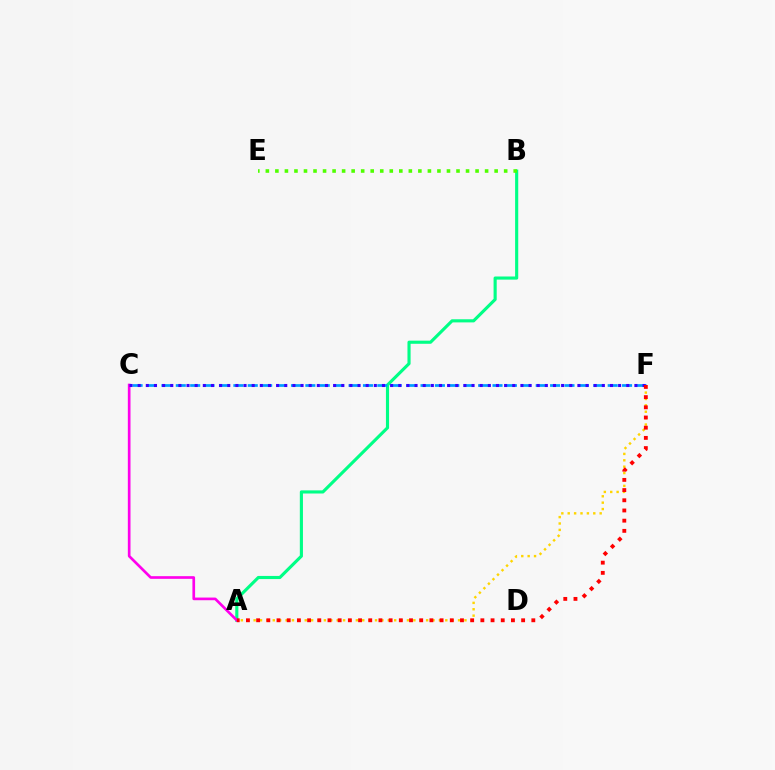{('A', 'F'): [{'color': '#ffd500', 'line_style': 'dotted', 'thickness': 1.74}, {'color': '#ff0000', 'line_style': 'dotted', 'thickness': 2.77}], ('A', 'B'): [{'color': '#00ff86', 'line_style': 'solid', 'thickness': 2.25}], ('A', 'C'): [{'color': '#ff00ed', 'line_style': 'solid', 'thickness': 1.92}], ('B', 'E'): [{'color': '#4fff00', 'line_style': 'dotted', 'thickness': 2.59}], ('C', 'F'): [{'color': '#009eff', 'line_style': 'dashed', 'thickness': 1.96}, {'color': '#3700ff', 'line_style': 'dotted', 'thickness': 2.21}]}